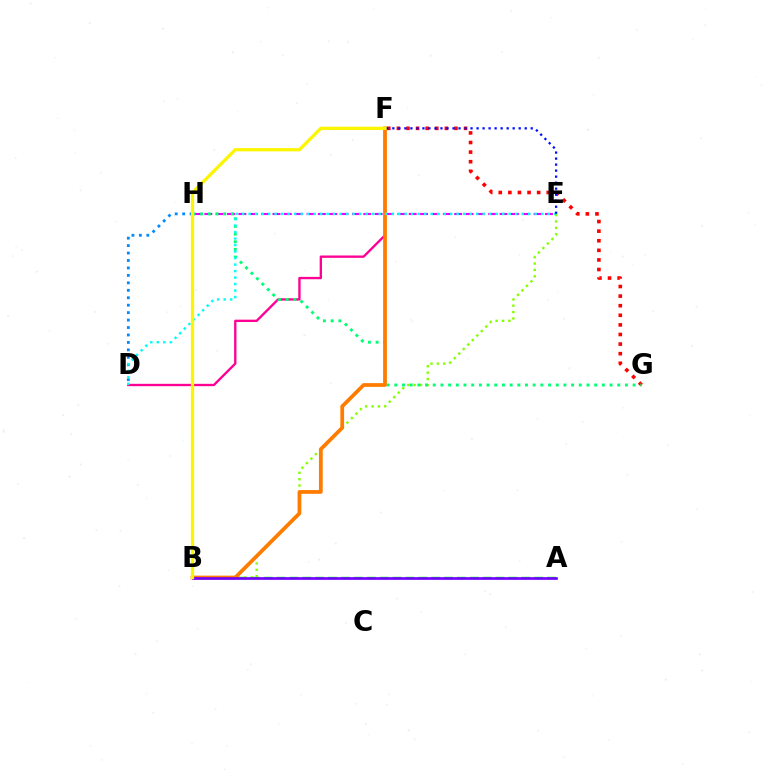{('A', 'B'): [{'color': '#08ff00', 'line_style': 'dashed', 'thickness': 1.75}, {'color': '#7200ff', 'line_style': 'solid', 'thickness': 1.93}], ('B', 'E'): [{'color': '#84ff00', 'line_style': 'dotted', 'thickness': 1.73}], ('F', 'G'): [{'color': '#ff0000', 'line_style': 'dotted', 'thickness': 2.61}], ('E', 'H'): [{'color': '#ee00ff', 'line_style': 'dashed', 'thickness': 1.54}], ('D', 'F'): [{'color': '#ff0094', 'line_style': 'solid', 'thickness': 1.69}], ('D', 'H'): [{'color': '#008cff', 'line_style': 'dotted', 'thickness': 2.02}], ('G', 'H'): [{'color': '#00ff74', 'line_style': 'dotted', 'thickness': 2.09}], ('B', 'F'): [{'color': '#ff7c00', 'line_style': 'solid', 'thickness': 2.7}, {'color': '#fcf500', 'line_style': 'solid', 'thickness': 2.35}], ('D', 'E'): [{'color': '#00fff6', 'line_style': 'dotted', 'thickness': 1.77}], ('E', 'F'): [{'color': '#0010ff', 'line_style': 'dotted', 'thickness': 1.63}]}